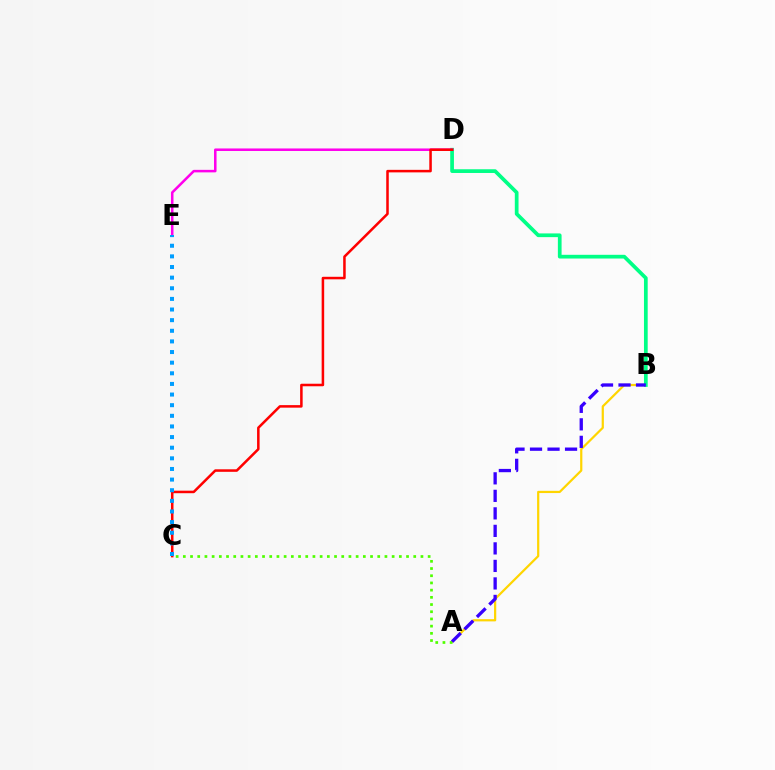{('A', 'B'): [{'color': '#ffd500', 'line_style': 'solid', 'thickness': 1.6}, {'color': '#3700ff', 'line_style': 'dashed', 'thickness': 2.38}], ('B', 'D'): [{'color': '#00ff86', 'line_style': 'solid', 'thickness': 2.68}], ('A', 'C'): [{'color': '#4fff00', 'line_style': 'dotted', 'thickness': 1.96}], ('D', 'E'): [{'color': '#ff00ed', 'line_style': 'solid', 'thickness': 1.82}], ('C', 'D'): [{'color': '#ff0000', 'line_style': 'solid', 'thickness': 1.82}], ('C', 'E'): [{'color': '#009eff', 'line_style': 'dotted', 'thickness': 2.89}]}